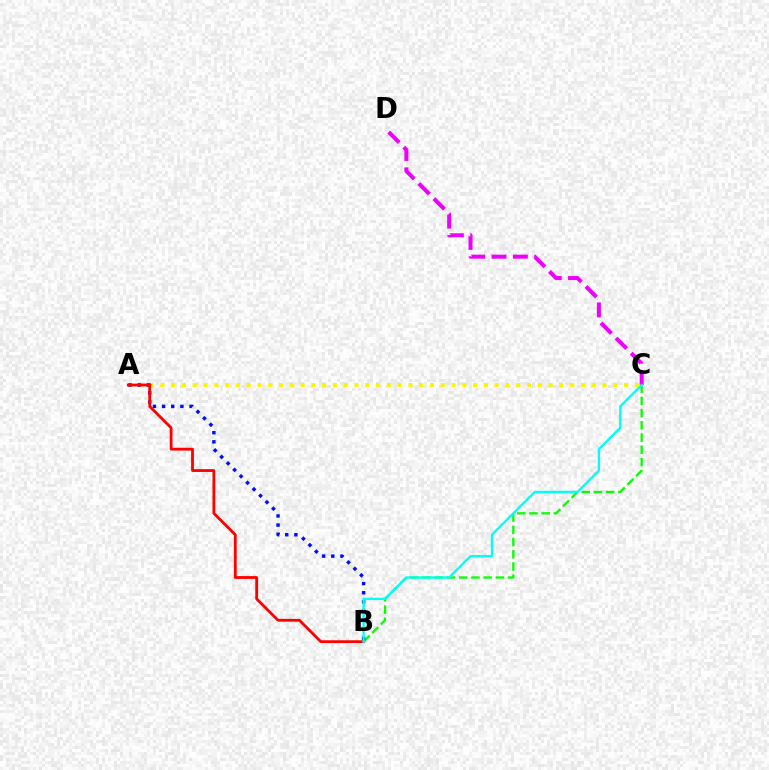{('A', 'C'): [{'color': '#fcf500', 'line_style': 'dotted', 'thickness': 2.93}], ('B', 'C'): [{'color': '#08ff00', 'line_style': 'dashed', 'thickness': 1.66}, {'color': '#00fff6', 'line_style': 'solid', 'thickness': 1.69}], ('A', 'B'): [{'color': '#0010ff', 'line_style': 'dotted', 'thickness': 2.49}, {'color': '#ff0000', 'line_style': 'solid', 'thickness': 2.03}], ('C', 'D'): [{'color': '#ee00ff', 'line_style': 'dashed', 'thickness': 2.9}]}